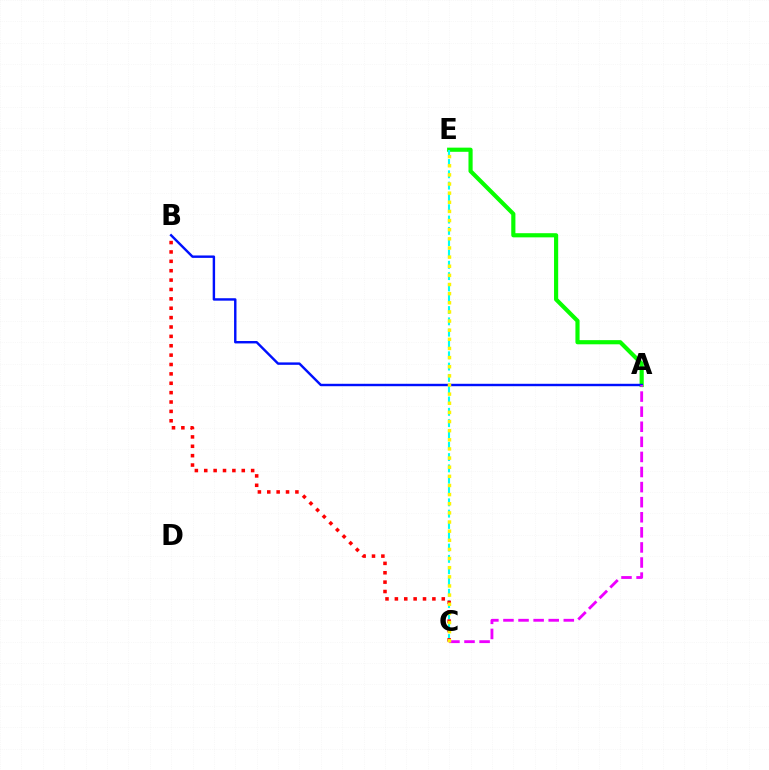{('A', 'E'): [{'color': '#08ff00', 'line_style': 'solid', 'thickness': 2.99}], ('A', 'B'): [{'color': '#0010ff', 'line_style': 'solid', 'thickness': 1.74}], ('C', 'E'): [{'color': '#00fff6', 'line_style': 'dashed', 'thickness': 1.54}, {'color': '#fcf500', 'line_style': 'dotted', 'thickness': 2.48}], ('B', 'C'): [{'color': '#ff0000', 'line_style': 'dotted', 'thickness': 2.55}], ('A', 'C'): [{'color': '#ee00ff', 'line_style': 'dashed', 'thickness': 2.05}]}